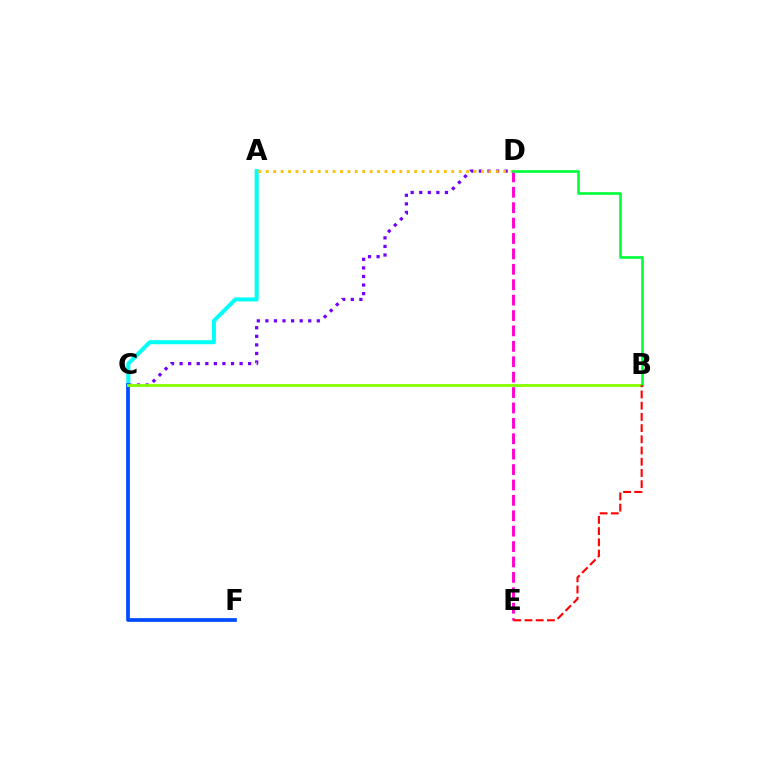{('C', 'D'): [{'color': '#7200ff', 'line_style': 'dotted', 'thickness': 2.33}], ('A', 'C'): [{'color': '#00fff6', 'line_style': 'solid', 'thickness': 2.89}], ('C', 'F'): [{'color': '#004bff', 'line_style': 'solid', 'thickness': 2.68}], ('B', 'C'): [{'color': '#84ff00', 'line_style': 'solid', 'thickness': 2.03}], ('A', 'D'): [{'color': '#ffbd00', 'line_style': 'dotted', 'thickness': 2.02}], ('D', 'E'): [{'color': '#ff00cf', 'line_style': 'dashed', 'thickness': 2.09}], ('B', 'D'): [{'color': '#00ff39', 'line_style': 'solid', 'thickness': 1.9}], ('B', 'E'): [{'color': '#ff0000', 'line_style': 'dashed', 'thickness': 1.52}]}